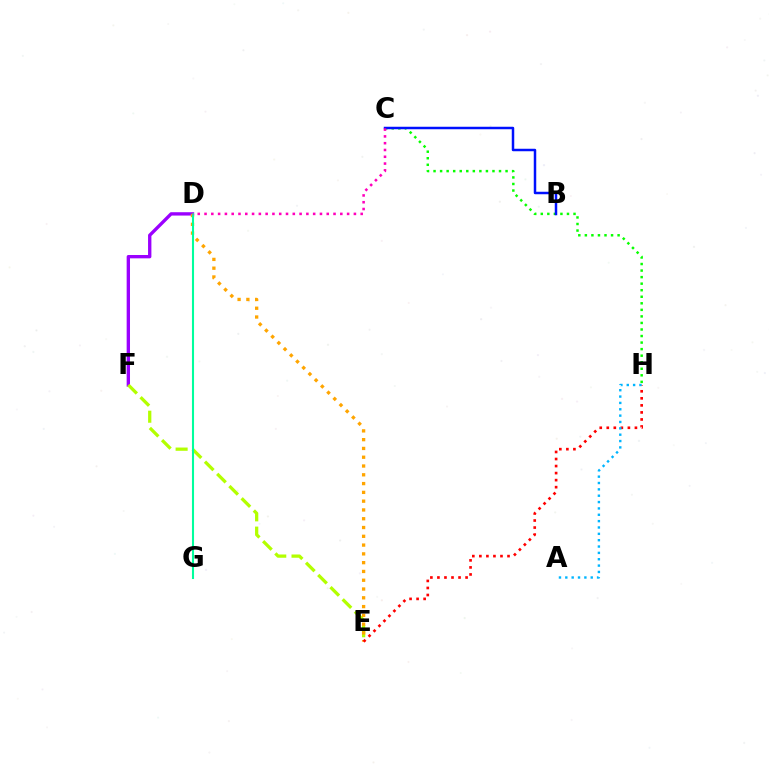{('D', 'F'): [{'color': '#9b00ff', 'line_style': 'solid', 'thickness': 2.41}], ('E', 'F'): [{'color': '#b3ff00', 'line_style': 'dashed', 'thickness': 2.35}], ('D', 'E'): [{'color': '#ffa500', 'line_style': 'dotted', 'thickness': 2.39}], ('C', 'H'): [{'color': '#08ff00', 'line_style': 'dotted', 'thickness': 1.78}], ('E', 'H'): [{'color': '#ff0000', 'line_style': 'dotted', 'thickness': 1.91}], ('D', 'G'): [{'color': '#00ff9d', 'line_style': 'solid', 'thickness': 1.5}], ('B', 'C'): [{'color': '#0010ff', 'line_style': 'solid', 'thickness': 1.79}], ('A', 'H'): [{'color': '#00b5ff', 'line_style': 'dotted', 'thickness': 1.73}], ('C', 'D'): [{'color': '#ff00bd', 'line_style': 'dotted', 'thickness': 1.84}]}